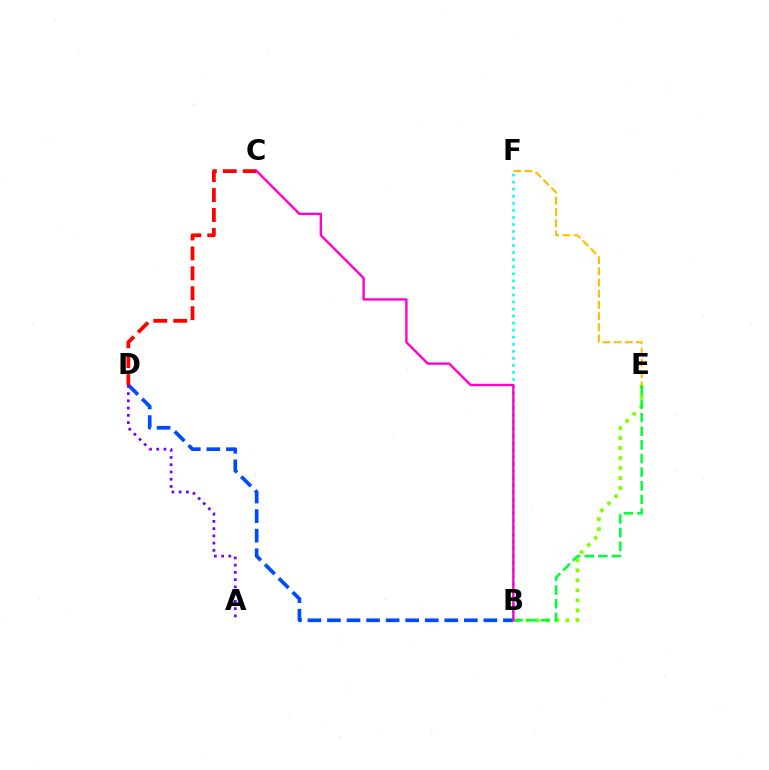{('B', 'F'): [{'color': '#00fff6', 'line_style': 'dotted', 'thickness': 1.92}], ('B', 'D'): [{'color': '#004bff', 'line_style': 'dashed', 'thickness': 2.66}], ('A', 'D'): [{'color': '#7200ff', 'line_style': 'dotted', 'thickness': 1.97}], ('E', 'F'): [{'color': '#ffbd00', 'line_style': 'dashed', 'thickness': 1.52}], ('B', 'E'): [{'color': '#84ff00', 'line_style': 'dotted', 'thickness': 2.72}, {'color': '#00ff39', 'line_style': 'dashed', 'thickness': 1.85}], ('C', 'D'): [{'color': '#ff0000', 'line_style': 'dashed', 'thickness': 2.71}], ('B', 'C'): [{'color': '#ff00cf', 'line_style': 'solid', 'thickness': 1.72}]}